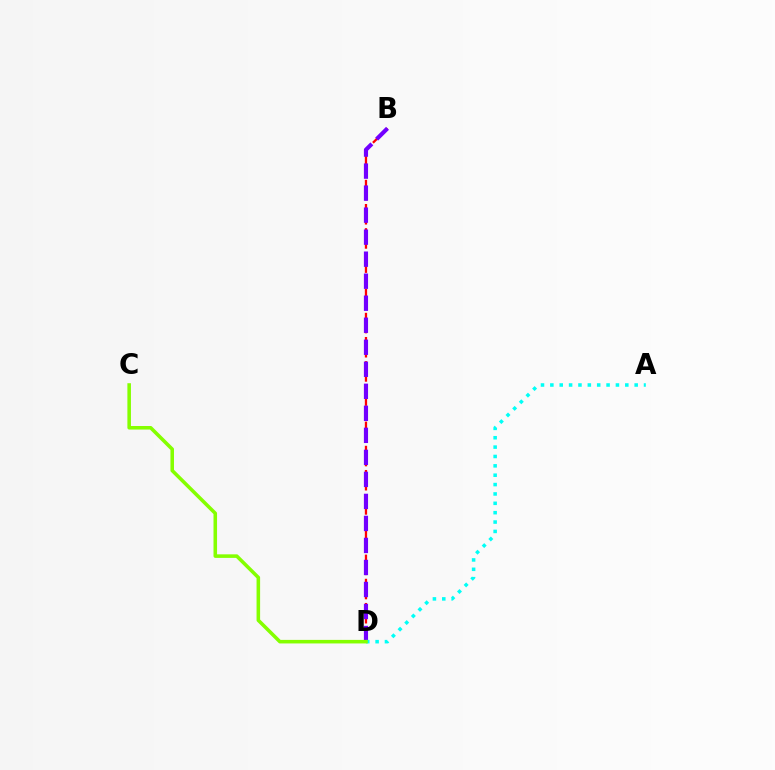{('B', 'D'): [{'color': '#ff0000', 'line_style': 'dashed', 'thickness': 1.64}, {'color': '#7200ff', 'line_style': 'dashed', 'thickness': 2.99}], ('A', 'D'): [{'color': '#00fff6', 'line_style': 'dotted', 'thickness': 2.55}], ('C', 'D'): [{'color': '#84ff00', 'line_style': 'solid', 'thickness': 2.56}]}